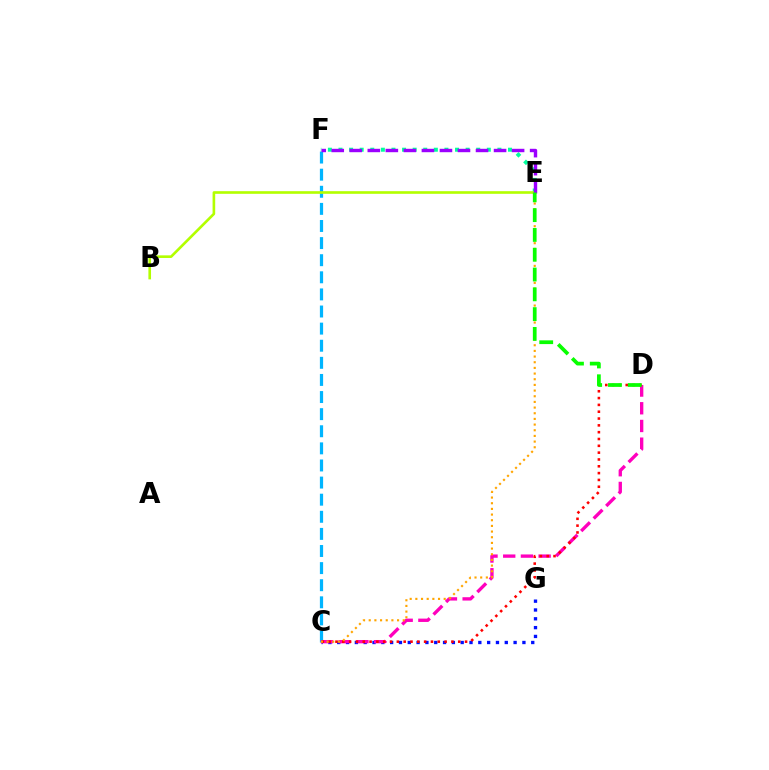{('C', 'F'): [{'color': '#00b5ff', 'line_style': 'dashed', 'thickness': 2.32}], ('C', 'G'): [{'color': '#0010ff', 'line_style': 'dotted', 'thickness': 2.4}], ('E', 'F'): [{'color': '#00ff9d', 'line_style': 'dotted', 'thickness': 2.88}, {'color': '#9b00ff', 'line_style': 'dashed', 'thickness': 2.45}], ('C', 'D'): [{'color': '#ff00bd', 'line_style': 'dashed', 'thickness': 2.41}, {'color': '#ff0000', 'line_style': 'dotted', 'thickness': 1.85}], ('B', 'E'): [{'color': '#b3ff00', 'line_style': 'solid', 'thickness': 1.89}], ('C', 'E'): [{'color': '#ffa500', 'line_style': 'dotted', 'thickness': 1.54}], ('D', 'E'): [{'color': '#08ff00', 'line_style': 'dashed', 'thickness': 2.69}]}